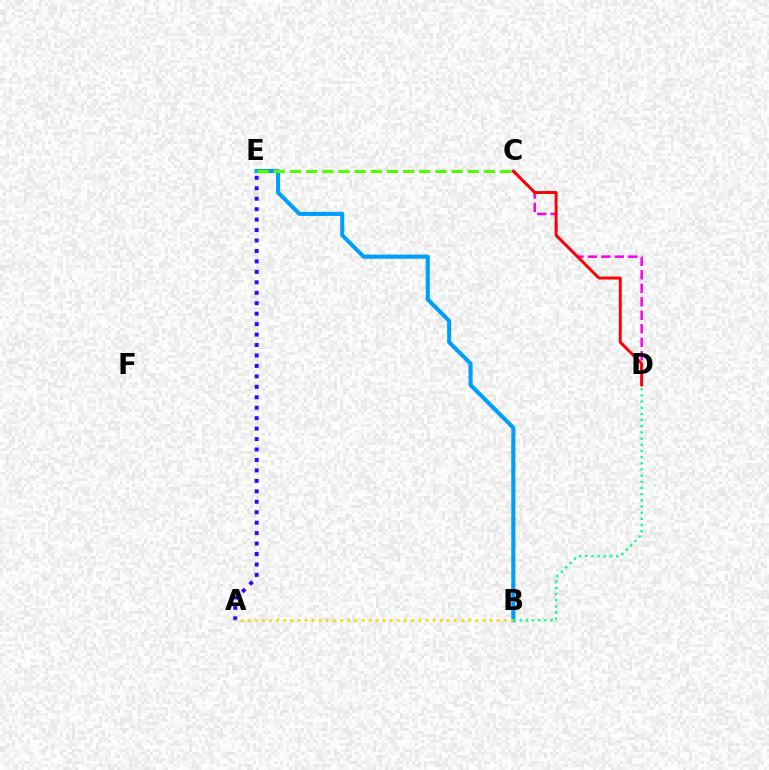{('B', 'E'): [{'color': '#009eff', 'line_style': 'solid', 'thickness': 2.95}], ('C', 'D'): [{'color': '#ff00ed', 'line_style': 'dashed', 'thickness': 1.83}, {'color': '#ff0000', 'line_style': 'solid', 'thickness': 2.1}], ('A', 'E'): [{'color': '#3700ff', 'line_style': 'dotted', 'thickness': 2.84}], ('A', 'B'): [{'color': '#ffd500', 'line_style': 'dotted', 'thickness': 1.93}], ('C', 'E'): [{'color': '#4fff00', 'line_style': 'dashed', 'thickness': 2.2}], ('B', 'D'): [{'color': '#00ff86', 'line_style': 'dotted', 'thickness': 1.68}]}